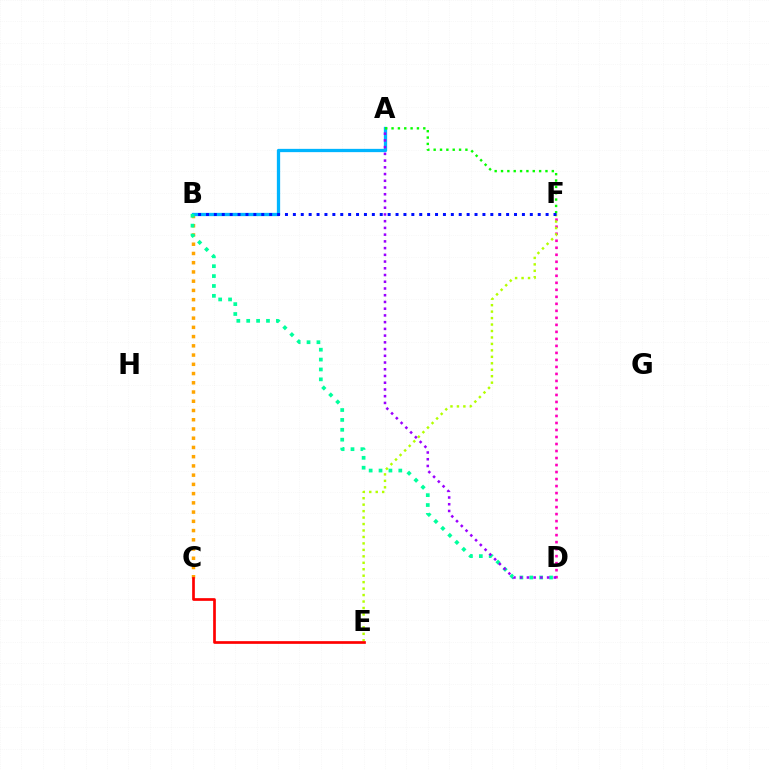{('B', 'C'): [{'color': '#ffa500', 'line_style': 'dotted', 'thickness': 2.51}], ('D', 'F'): [{'color': '#ff00bd', 'line_style': 'dotted', 'thickness': 1.9}], ('A', 'B'): [{'color': '#00b5ff', 'line_style': 'solid', 'thickness': 2.36}], ('A', 'F'): [{'color': '#08ff00', 'line_style': 'dotted', 'thickness': 1.73}], ('B', 'D'): [{'color': '#00ff9d', 'line_style': 'dotted', 'thickness': 2.69}], ('E', 'F'): [{'color': '#b3ff00', 'line_style': 'dotted', 'thickness': 1.75}], ('C', 'E'): [{'color': '#ff0000', 'line_style': 'solid', 'thickness': 1.94}], ('A', 'D'): [{'color': '#9b00ff', 'line_style': 'dotted', 'thickness': 1.83}], ('B', 'F'): [{'color': '#0010ff', 'line_style': 'dotted', 'thickness': 2.15}]}